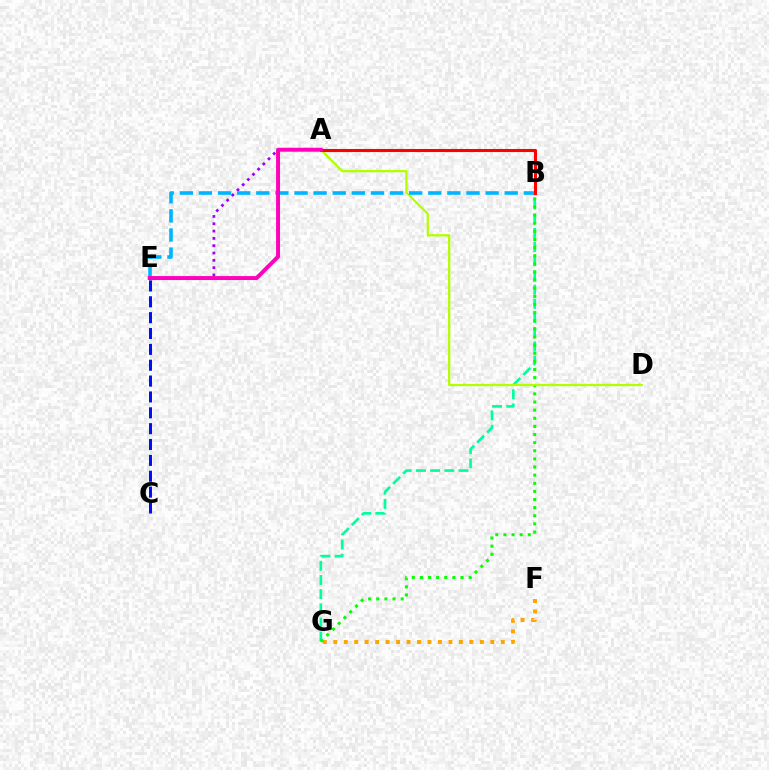{('C', 'E'): [{'color': '#0010ff', 'line_style': 'dashed', 'thickness': 2.15}], ('F', 'G'): [{'color': '#ffa500', 'line_style': 'dotted', 'thickness': 2.84}], ('B', 'G'): [{'color': '#00ff9d', 'line_style': 'dashed', 'thickness': 1.93}, {'color': '#08ff00', 'line_style': 'dotted', 'thickness': 2.21}], ('A', 'D'): [{'color': '#b3ff00', 'line_style': 'solid', 'thickness': 1.63}], ('A', 'E'): [{'color': '#9b00ff', 'line_style': 'dotted', 'thickness': 1.99}, {'color': '#ff00bd', 'line_style': 'solid', 'thickness': 2.85}], ('B', 'E'): [{'color': '#00b5ff', 'line_style': 'dashed', 'thickness': 2.6}], ('A', 'B'): [{'color': '#ff0000', 'line_style': 'solid', 'thickness': 2.21}]}